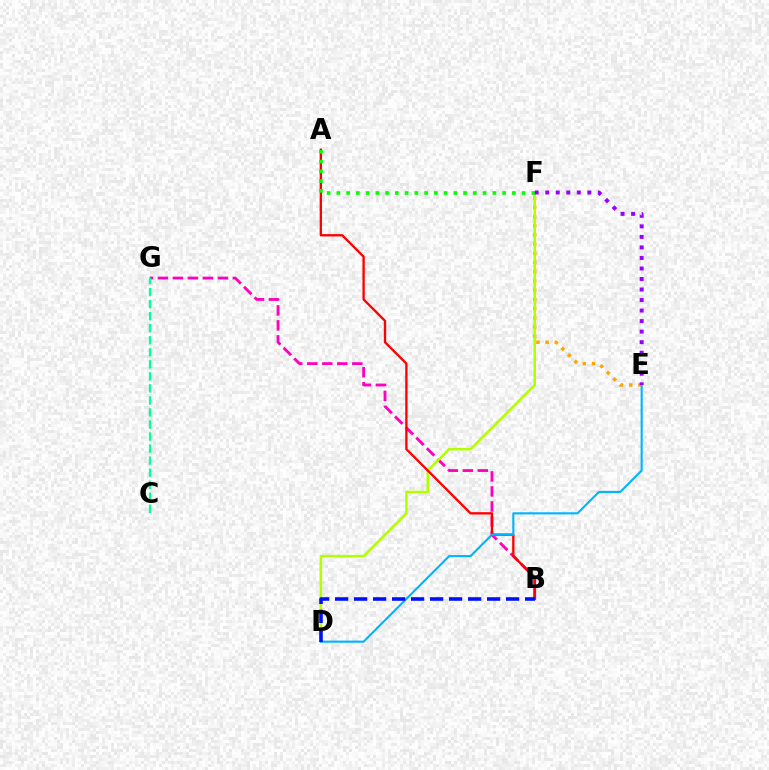{('B', 'G'): [{'color': '#ff00bd', 'line_style': 'dashed', 'thickness': 2.04}], ('E', 'F'): [{'color': '#ffa500', 'line_style': 'dotted', 'thickness': 2.5}, {'color': '#9b00ff', 'line_style': 'dotted', 'thickness': 2.86}], ('C', 'G'): [{'color': '#00ff9d', 'line_style': 'dashed', 'thickness': 1.64}], ('D', 'F'): [{'color': '#b3ff00', 'line_style': 'solid', 'thickness': 1.82}], ('A', 'B'): [{'color': '#ff0000', 'line_style': 'solid', 'thickness': 1.68}], ('D', 'E'): [{'color': '#00b5ff', 'line_style': 'solid', 'thickness': 1.53}], ('B', 'D'): [{'color': '#0010ff', 'line_style': 'dashed', 'thickness': 2.58}], ('A', 'F'): [{'color': '#08ff00', 'line_style': 'dotted', 'thickness': 2.65}]}